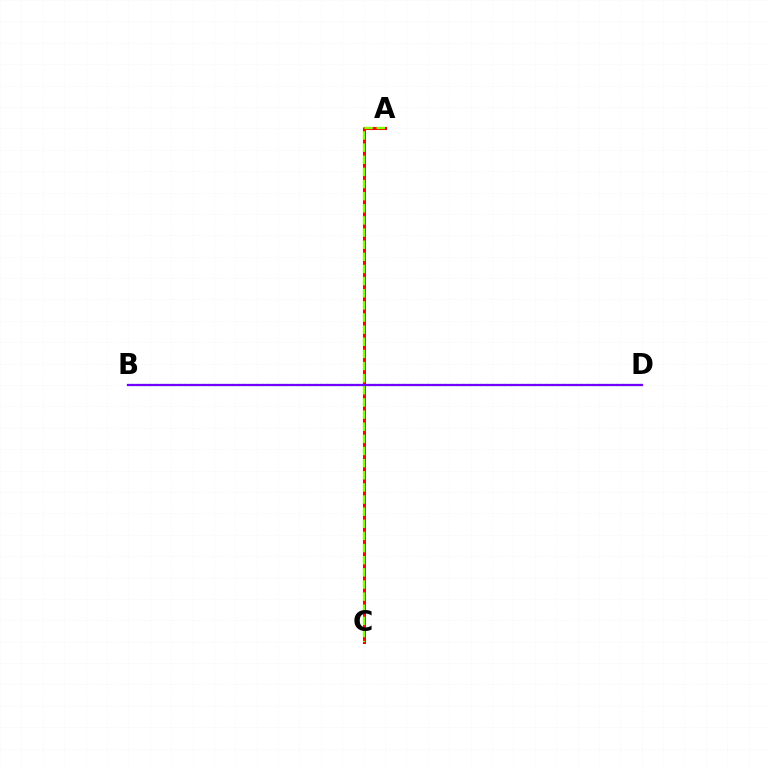{('B', 'D'): [{'color': '#00fff6', 'line_style': 'dotted', 'thickness': 1.61}, {'color': '#7200ff', 'line_style': 'solid', 'thickness': 1.63}], ('A', 'C'): [{'color': '#ff0000', 'line_style': 'solid', 'thickness': 2.2}, {'color': '#84ff00', 'line_style': 'dashed', 'thickness': 1.65}]}